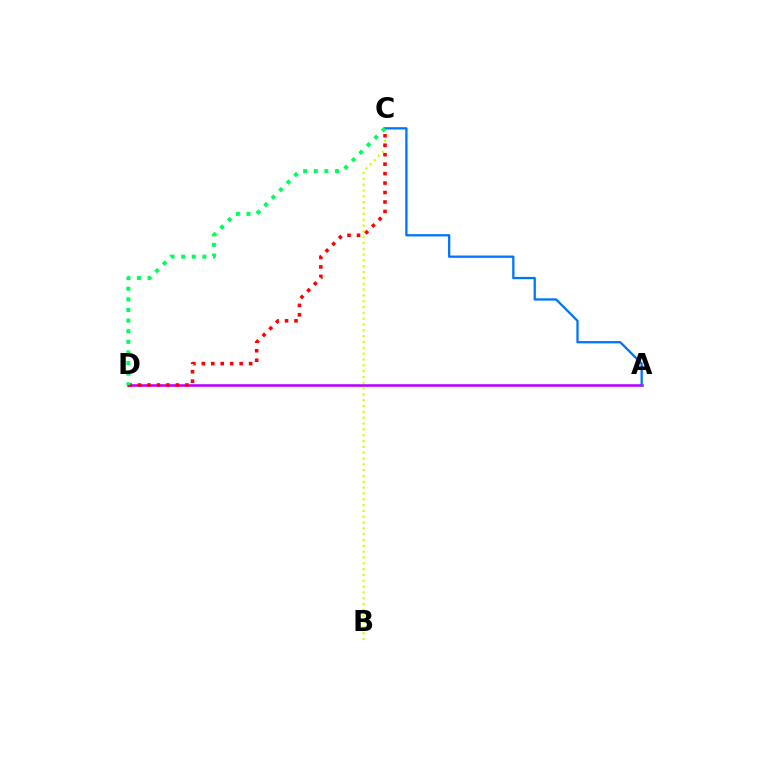{('B', 'C'): [{'color': '#d1ff00', 'line_style': 'dotted', 'thickness': 1.58}], ('A', 'D'): [{'color': '#b900ff', 'line_style': 'solid', 'thickness': 1.86}], ('A', 'C'): [{'color': '#0074ff', 'line_style': 'solid', 'thickness': 1.65}], ('C', 'D'): [{'color': '#ff0000', 'line_style': 'dotted', 'thickness': 2.57}, {'color': '#00ff5c', 'line_style': 'dotted', 'thickness': 2.89}]}